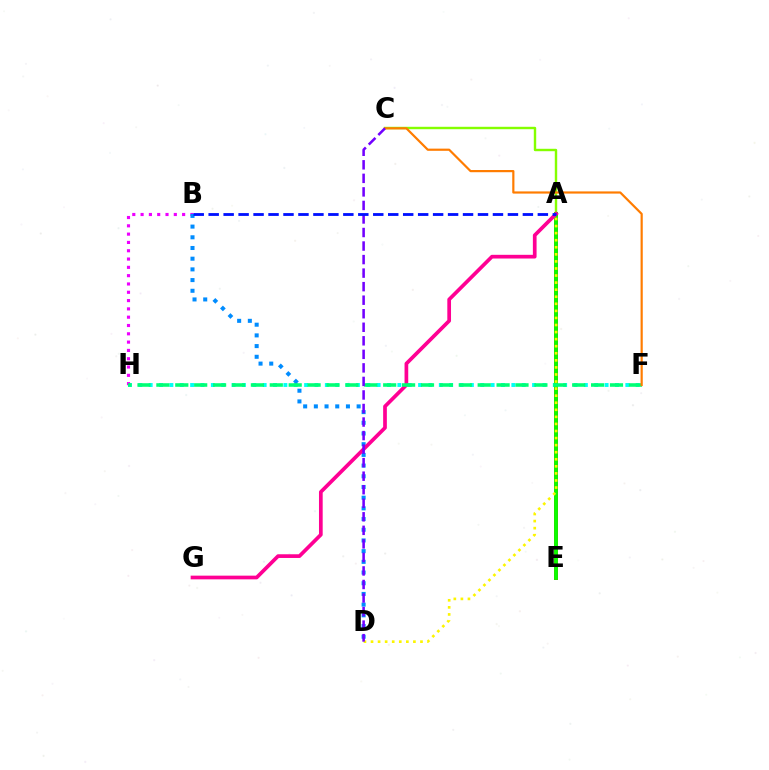{('A', 'E'): [{'color': '#ff0000', 'line_style': 'solid', 'thickness': 2.81}, {'color': '#08ff00', 'line_style': 'solid', 'thickness': 2.73}], ('F', 'H'): [{'color': '#00fff6', 'line_style': 'dotted', 'thickness': 2.82}, {'color': '#00ff74', 'line_style': 'dashed', 'thickness': 2.57}], ('A', 'C'): [{'color': '#84ff00', 'line_style': 'solid', 'thickness': 1.74}], ('B', 'H'): [{'color': '#ee00ff', 'line_style': 'dotted', 'thickness': 2.26}], ('B', 'D'): [{'color': '#008cff', 'line_style': 'dotted', 'thickness': 2.91}], ('A', 'G'): [{'color': '#ff0094', 'line_style': 'solid', 'thickness': 2.67}], ('A', 'D'): [{'color': '#fcf500', 'line_style': 'dotted', 'thickness': 1.92}], ('C', 'F'): [{'color': '#ff7c00', 'line_style': 'solid', 'thickness': 1.58}], ('C', 'D'): [{'color': '#7200ff', 'line_style': 'dashed', 'thickness': 1.84}], ('A', 'B'): [{'color': '#0010ff', 'line_style': 'dashed', 'thickness': 2.03}]}